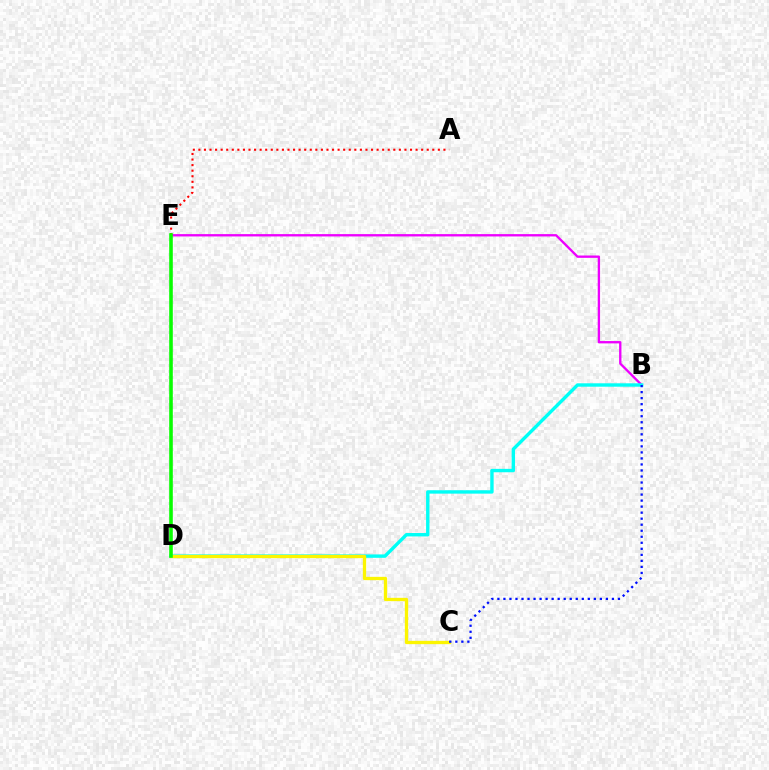{('A', 'E'): [{'color': '#ff0000', 'line_style': 'dotted', 'thickness': 1.51}], ('B', 'E'): [{'color': '#ee00ff', 'line_style': 'solid', 'thickness': 1.68}], ('B', 'D'): [{'color': '#00fff6', 'line_style': 'solid', 'thickness': 2.44}], ('C', 'D'): [{'color': '#fcf500', 'line_style': 'solid', 'thickness': 2.38}], ('D', 'E'): [{'color': '#08ff00', 'line_style': 'solid', 'thickness': 2.59}], ('B', 'C'): [{'color': '#0010ff', 'line_style': 'dotted', 'thickness': 1.64}]}